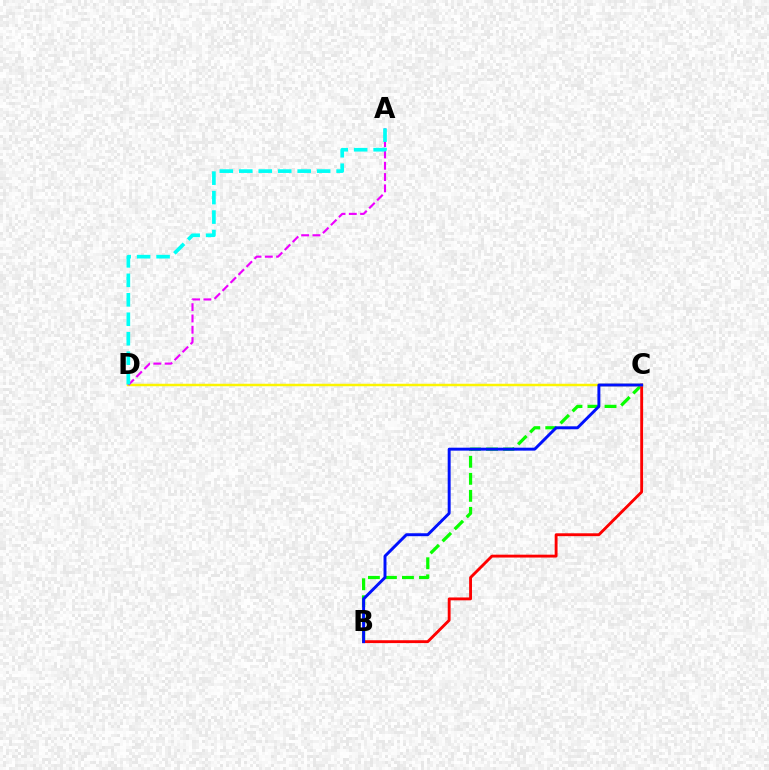{('B', 'C'): [{'color': '#08ff00', 'line_style': 'dashed', 'thickness': 2.31}, {'color': '#ff0000', 'line_style': 'solid', 'thickness': 2.06}, {'color': '#0010ff', 'line_style': 'solid', 'thickness': 2.12}], ('C', 'D'): [{'color': '#fcf500', 'line_style': 'solid', 'thickness': 1.79}], ('A', 'D'): [{'color': '#ee00ff', 'line_style': 'dashed', 'thickness': 1.54}, {'color': '#00fff6', 'line_style': 'dashed', 'thickness': 2.64}]}